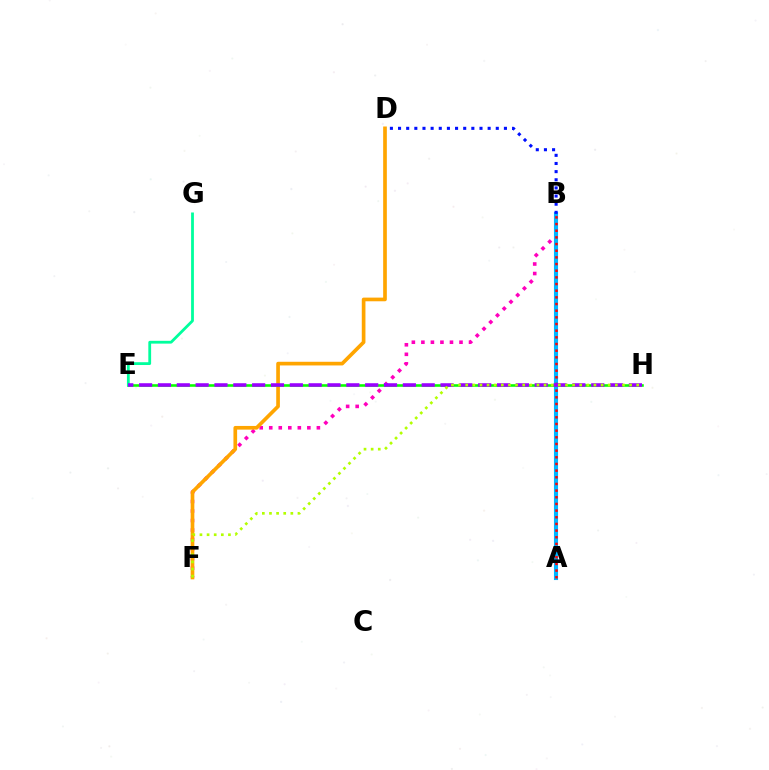{('B', 'F'): [{'color': '#ff00bd', 'line_style': 'dotted', 'thickness': 2.59}], ('D', 'F'): [{'color': '#ffa500', 'line_style': 'solid', 'thickness': 2.64}], ('A', 'B'): [{'color': '#00b5ff', 'line_style': 'solid', 'thickness': 2.95}, {'color': '#ff0000', 'line_style': 'dotted', 'thickness': 1.81}], ('E', 'H'): [{'color': '#08ff00', 'line_style': 'solid', 'thickness': 1.86}, {'color': '#9b00ff', 'line_style': 'dashed', 'thickness': 2.56}], ('B', 'D'): [{'color': '#0010ff', 'line_style': 'dotted', 'thickness': 2.21}], ('E', 'G'): [{'color': '#00ff9d', 'line_style': 'solid', 'thickness': 2.02}], ('F', 'H'): [{'color': '#b3ff00', 'line_style': 'dotted', 'thickness': 1.94}]}